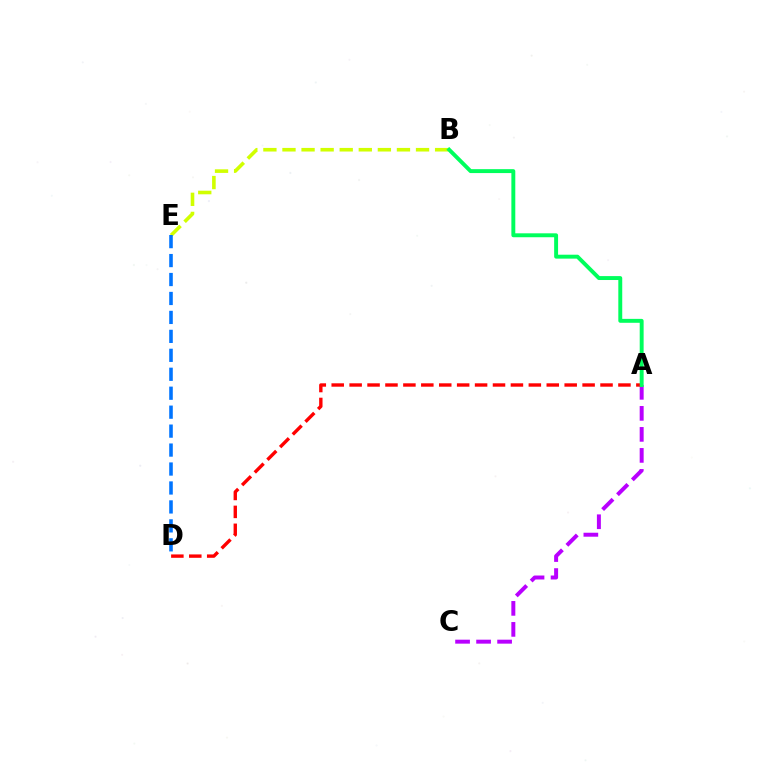{('A', 'C'): [{'color': '#b900ff', 'line_style': 'dashed', 'thickness': 2.86}], ('A', 'D'): [{'color': '#ff0000', 'line_style': 'dashed', 'thickness': 2.43}], ('B', 'E'): [{'color': '#d1ff00', 'line_style': 'dashed', 'thickness': 2.59}], ('A', 'B'): [{'color': '#00ff5c', 'line_style': 'solid', 'thickness': 2.82}], ('D', 'E'): [{'color': '#0074ff', 'line_style': 'dashed', 'thickness': 2.57}]}